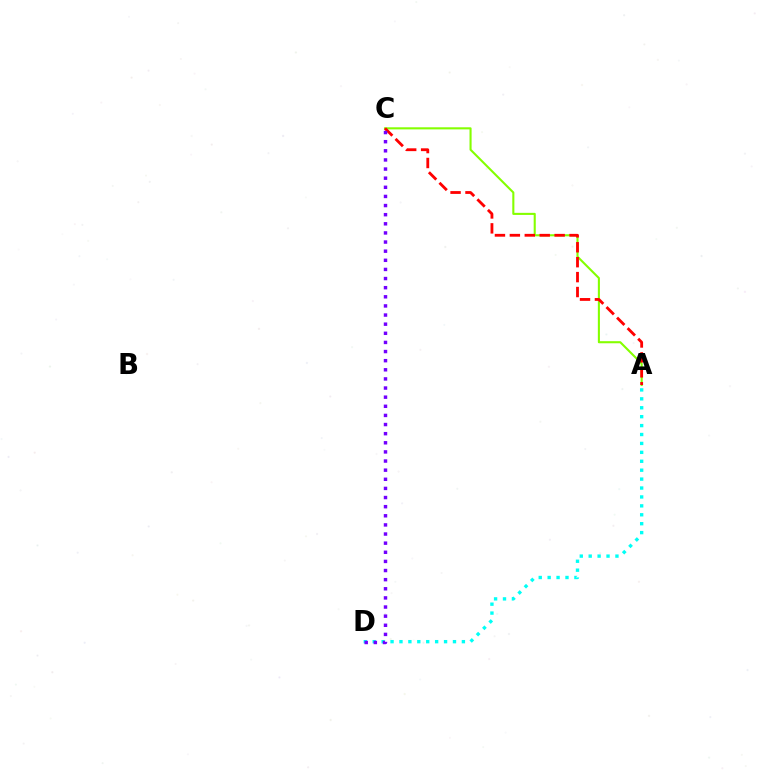{('A', 'D'): [{'color': '#00fff6', 'line_style': 'dotted', 'thickness': 2.42}], ('A', 'C'): [{'color': '#84ff00', 'line_style': 'solid', 'thickness': 1.51}, {'color': '#ff0000', 'line_style': 'dashed', 'thickness': 2.03}], ('C', 'D'): [{'color': '#7200ff', 'line_style': 'dotted', 'thickness': 2.48}]}